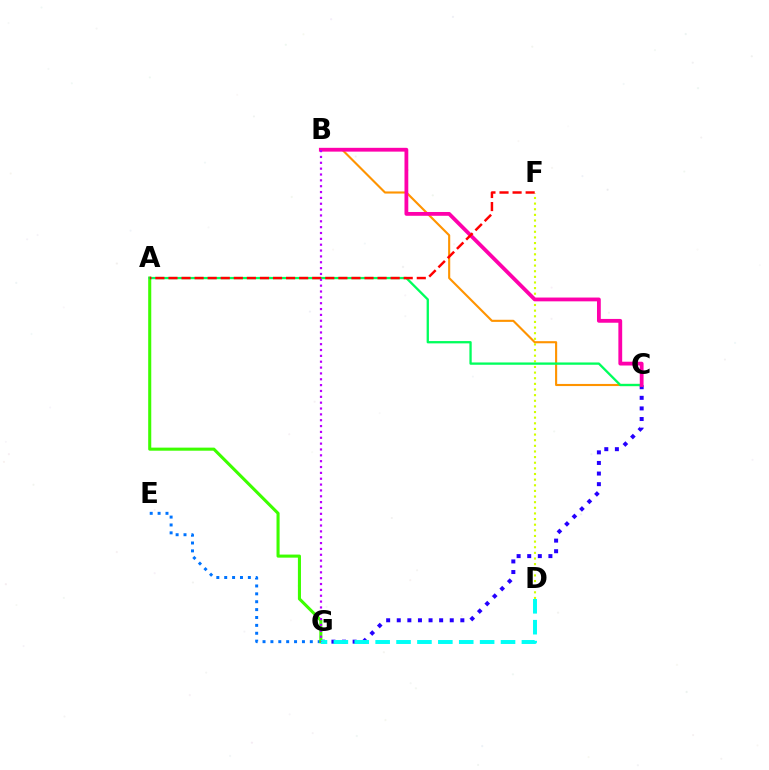{('C', 'G'): [{'color': '#2500ff', 'line_style': 'dotted', 'thickness': 2.88}], ('E', 'G'): [{'color': '#0074ff', 'line_style': 'dotted', 'thickness': 2.14}], ('D', 'F'): [{'color': '#d1ff00', 'line_style': 'dotted', 'thickness': 1.53}], ('A', 'G'): [{'color': '#3dff00', 'line_style': 'solid', 'thickness': 2.21}], ('B', 'C'): [{'color': '#ff9400', 'line_style': 'solid', 'thickness': 1.53}, {'color': '#ff00ac', 'line_style': 'solid', 'thickness': 2.74}], ('A', 'C'): [{'color': '#00ff5c', 'line_style': 'solid', 'thickness': 1.66}], ('D', 'G'): [{'color': '#00fff6', 'line_style': 'dashed', 'thickness': 2.84}], ('A', 'F'): [{'color': '#ff0000', 'line_style': 'dashed', 'thickness': 1.78}], ('B', 'G'): [{'color': '#b900ff', 'line_style': 'dotted', 'thickness': 1.59}]}